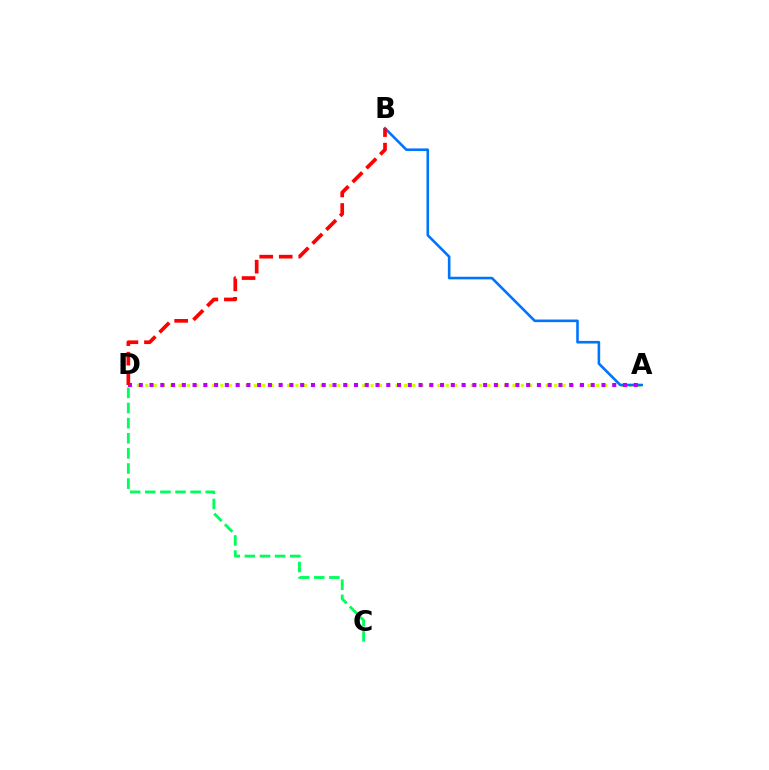{('A', 'D'): [{'color': '#d1ff00', 'line_style': 'dotted', 'thickness': 2.27}, {'color': '#b900ff', 'line_style': 'dotted', 'thickness': 2.92}], ('A', 'B'): [{'color': '#0074ff', 'line_style': 'solid', 'thickness': 1.88}], ('B', 'D'): [{'color': '#ff0000', 'line_style': 'dashed', 'thickness': 2.65}], ('C', 'D'): [{'color': '#00ff5c', 'line_style': 'dashed', 'thickness': 2.05}]}